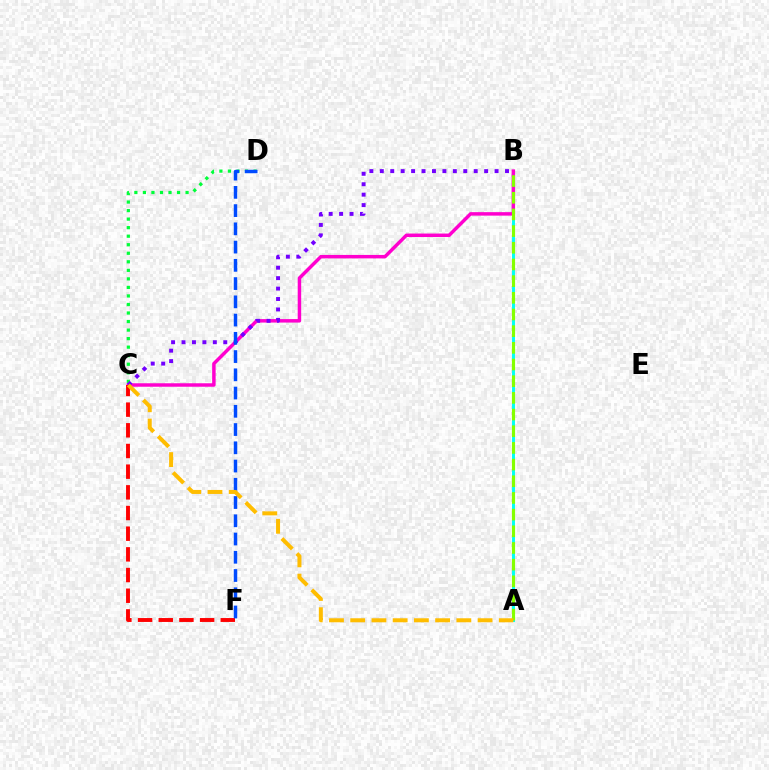{('A', 'B'): [{'color': '#00fff6', 'line_style': 'solid', 'thickness': 2.12}, {'color': '#84ff00', 'line_style': 'dashed', 'thickness': 2.27}], ('B', 'C'): [{'color': '#ff00cf', 'line_style': 'solid', 'thickness': 2.5}, {'color': '#7200ff', 'line_style': 'dotted', 'thickness': 2.83}], ('C', 'D'): [{'color': '#00ff39', 'line_style': 'dotted', 'thickness': 2.32}], ('C', 'F'): [{'color': '#ff0000', 'line_style': 'dashed', 'thickness': 2.81}], ('D', 'F'): [{'color': '#004bff', 'line_style': 'dashed', 'thickness': 2.48}], ('A', 'C'): [{'color': '#ffbd00', 'line_style': 'dashed', 'thickness': 2.88}]}